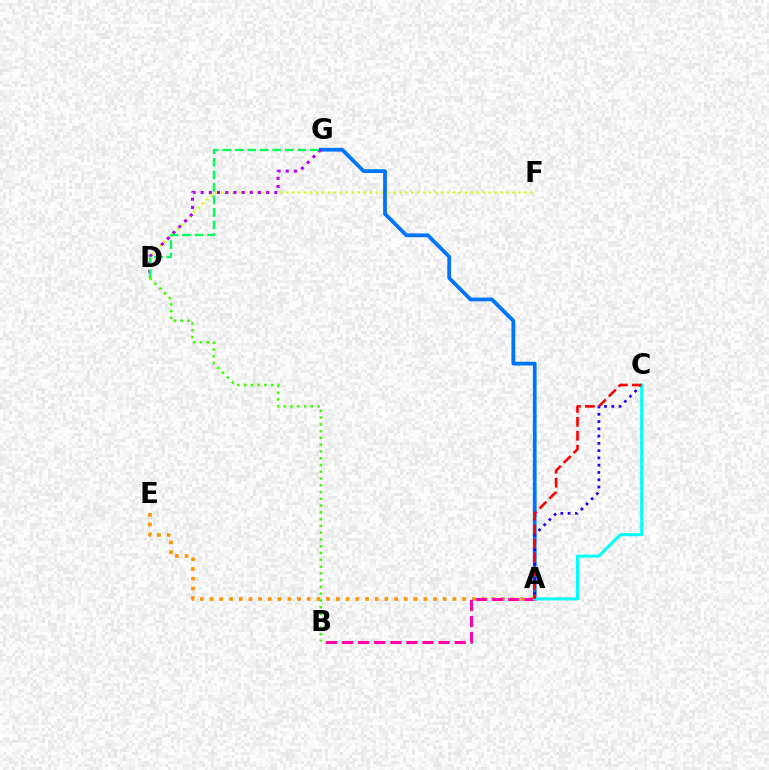{('D', 'F'): [{'color': '#d1ff00', 'line_style': 'dotted', 'thickness': 1.62}], ('A', 'G'): [{'color': '#0074ff', 'line_style': 'solid', 'thickness': 2.7}], ('A', 'E'): [{'color': '#ff9400', 'line_style': 'dotted', 'thickness': 2.64}], ('A', 'C'): [{'color': '#2500ff', 'line_style': 'dotted', 'thickness': 1.98}, {'color': '#00fff6', 'line_style': 'solid', 'thickness': 2.18}, {'color': '#ff0000', 'line_style': 'dashed', 'thickness': 1.89}], ('D', 'G'): [{'color': '#b900ff', 'line_style': 'dotted', 'thickness': 2.22}, {'color': '#00ff5c', 'line_style': 'dashed', 'thickness': 1.7}], ('A', 'B'): [{'color': '#ff00ac', 'line_style': 'dashed', 'thickness': 2.19}], ('B', 'D'): [{'color': '#3dff00', 'line_style': 'dotted', 'thickness': 1.84}]}